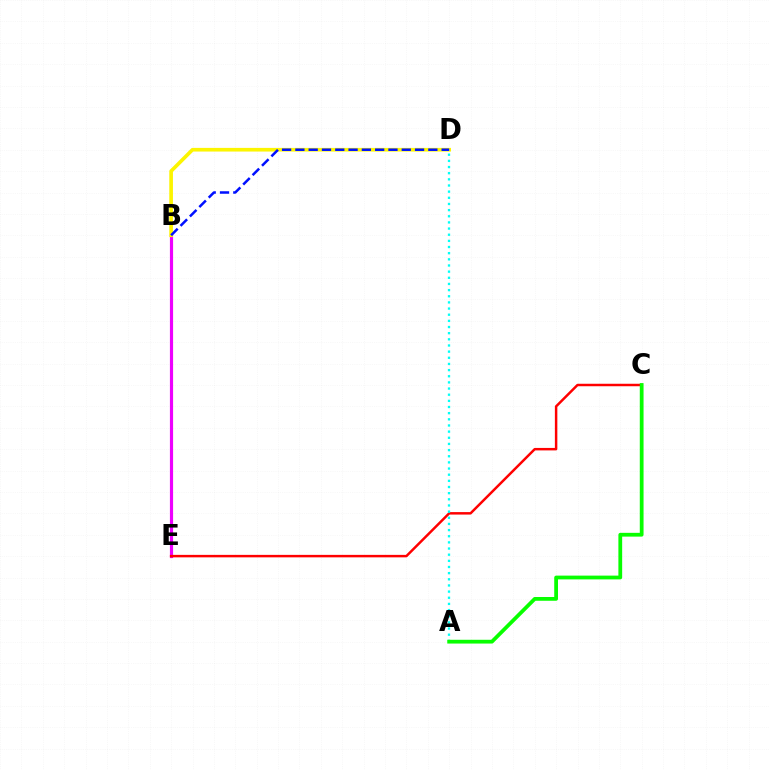{('B', 'E'): [{'color': '#ee00ff', 'line_style': 'solid', 'thickness': 2.28}], ('C', 'E'): [{'color': '#ff0000', 'line_style': 'solid', 'thickness': 1.78}], ('A', 'D'): [{'color': '#00fff6', 'line_style': 'dotted', 'thickness': 1.67}], ('B', 'D'): [{'color': '#fcf500', 'line_style': 'solid', 'thickness': 2.63}, {'color': '#0010ff', 'line_style': 'dashed', 'thickness': 1.81}], ('A', 'C'): [{'color': '#08ff00', 'line_style': 'solid', 'thickness': 2.72}]}